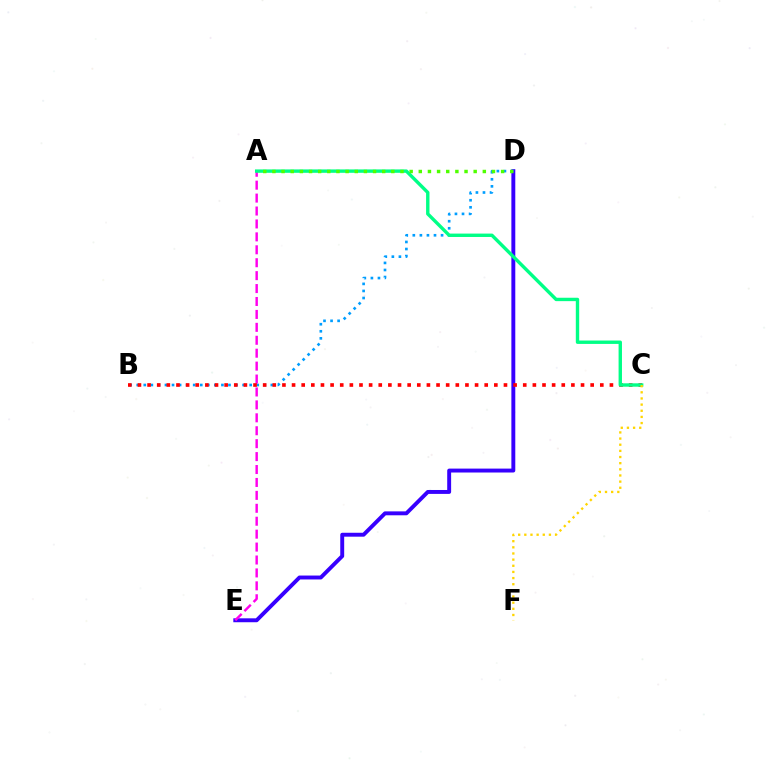{('D', 'E'): [{'color': '#3700ff', 'line_style': 'solid', 'thickness': 2.82}], ('B', 'D'): [{'color': '#009eff', 'line_style': 'dotted', 'thickness': 1.92}], ('A', 'E'): [{'color': '#ff00ed', 'line_style': 'dashed', 'thickness': 1.76}], ('B', 'C'): [{'color': '#ff0000', 'line_style': 'dotted', 'thickness': 2.62}], ('A', 'C'): [{'color': '#00ff86', 'line_style': 'solid', 'thickness': 2.44}], ('A', 'D'): [{'color': '#4fff00', 'line_style': 'dotted', 'thickness': 2.49}], ('C', 'F'): [{'color': '#ffd500', 'line_style': 'dotted', 'thickness': 1.67}]}